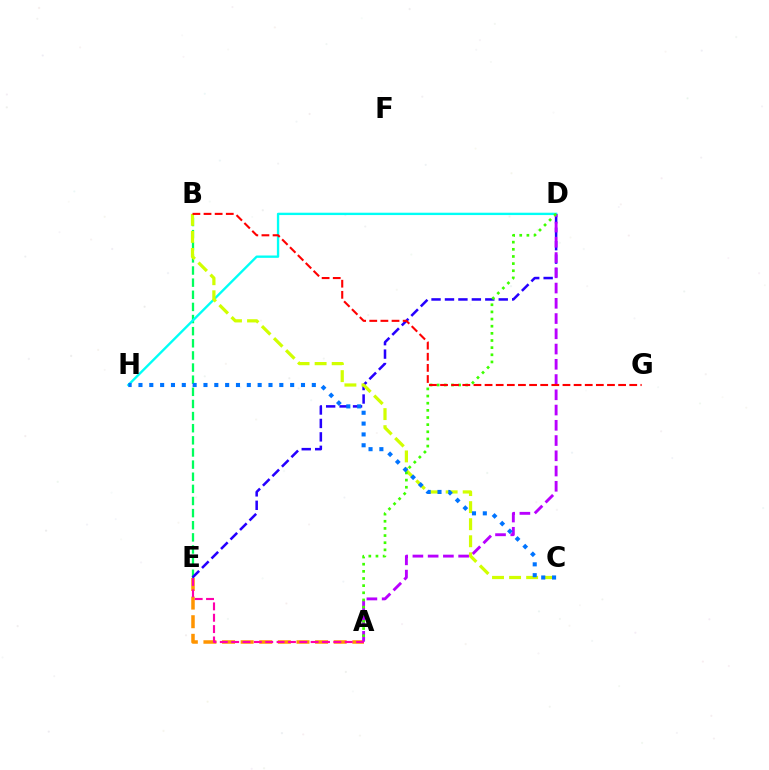{('B', 'E'): [{'color': '#00ff5c', 'line_style': 'dashed', 'thickness': 1.65}], ('D', 'E'): [{'color': '#2500ff', 'line_style': 'dashed', 'thickness': 1.83}], ('D', 'H'): [{'color': '#00fff6', 'line_style': 'solid', 'thickness': 1.69}], ('A', 'E'): [{'color': '#ff9400', 'line_style': 'dashed', 'thickness': 2.53}, {'color': '#ff00ac', 'line_style': 'dashed', 'thickness': 1.54}], ('A', 'D'): [{'color': '#b900ff', 'line_style': 'dashed', 'thickness': 2.07}, {'color': '#3dff00', 'line_style': 'dotted', 'thickness': 1.94}], ('B', 'C'): [{'color': '#d1ff00', 'line_style': 'dashed', 'thickness': 2.32}], ('C', 'H'): [{'color': '#0074ff', 'line_style': 'dotted', 'thickness': 2.94}], ('B', 'G'): [{'color': '#ff0000', 'line_style': 'dashed', 'thickness': 1.51}]}